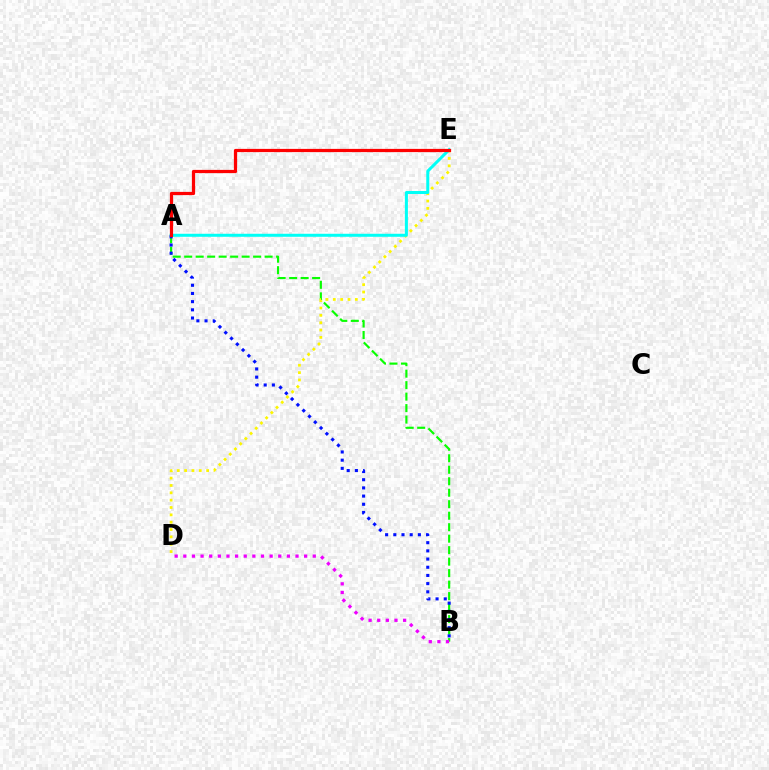{('A', 'B'): [{'color': '#08ff00', 'line_style': 'dashed', 'thickness': 1.56}, {'color': '#0010ff', 'line_style': 'dotted', 'thickness': 2.22}], ('B', 'D'): [{'color': '#ee00ff', 'line_style': 'dotted', 'thickness': 2.34}], ('D', 'E'): [{'color': '#fcf500', 'line_style': 'dotted', 'thickness': 2.0}], ('A', 'E'): [{'color': '#00fff6', 'line_style': 'solid', 'thickness': 2.17}, {'color': '#ff0000', 'line_style': 'solid', 'thickness': 2.32}]}